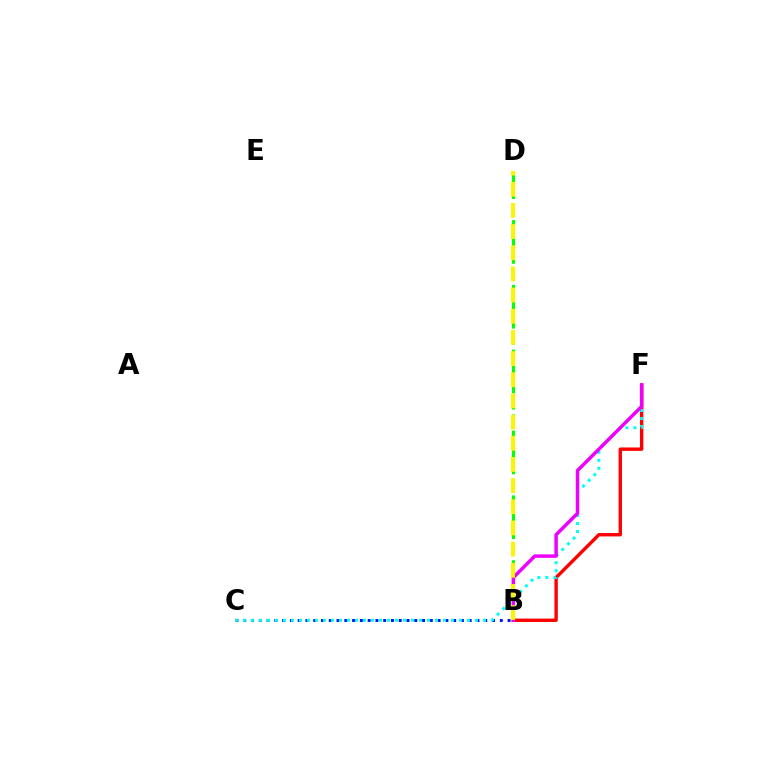{('B', 'C'): [{'color': '#0010ff', 'line_style': 'dotted', 'thickness': 2.11}], ('B', 'F'): [{'color': '#ff0000', 'line_style': 'solid', 'thickness': 2.44}, {'color': '#ee00ff', 'line_style': 'solid', 'thickness': 2.49}], ('B', 'D'): [{'color': '#08ff00', 'line_style': 'dashed', 'thickness': 2.2}, {'color': '#fcf500', 'line_style': 'dashed', 'thickness': 2.88}], ('C', 'F'): [{'color': '#00fff6', 'line_style': 'dotted', 'thickness': 2.18}]}